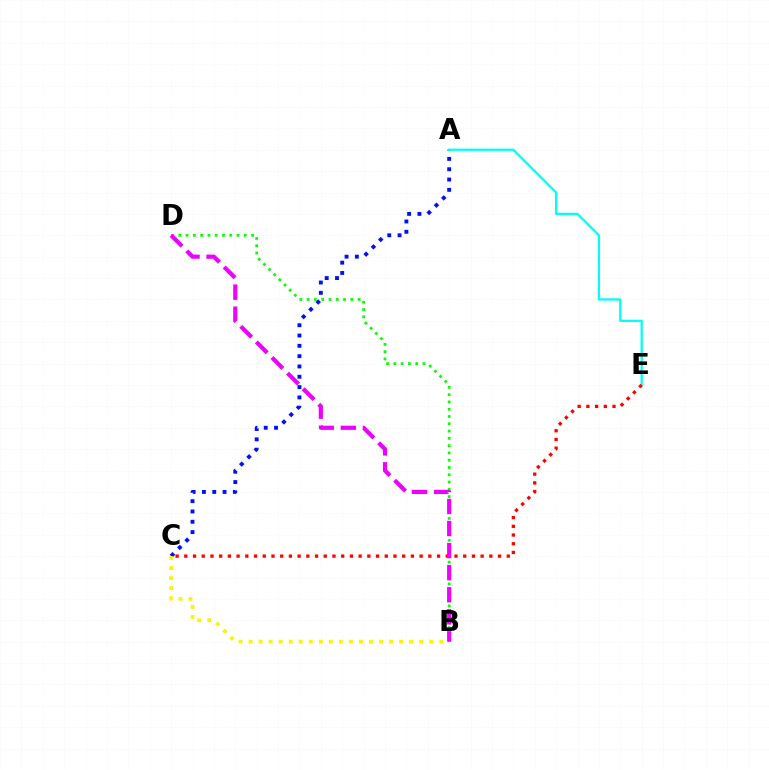{('B', 'D'): [{'color': '#08ff00', 'line_style': 'dotted', 'thickness': 1.98}, {'color': '#ee00ff', 'line_style': 'dashed', 'thickness': 3.0}], ('A', 'C'): [{'color': '#0010ff', 'line_style': 'dotted', 'thickness': 2.8}], ('A', 'E'): [{'color': '#00fff6', 'line_style': 'solid', 'thickness': 1.64}], ('C', 'E'): [{'color': '#ff0000', 'line_style': 'dotted', 'thickness': 2.37}], ('B', 'C'): [{'color': '#fcf500', 'line_style': 'dotted', 'thickness': 2.73}]}